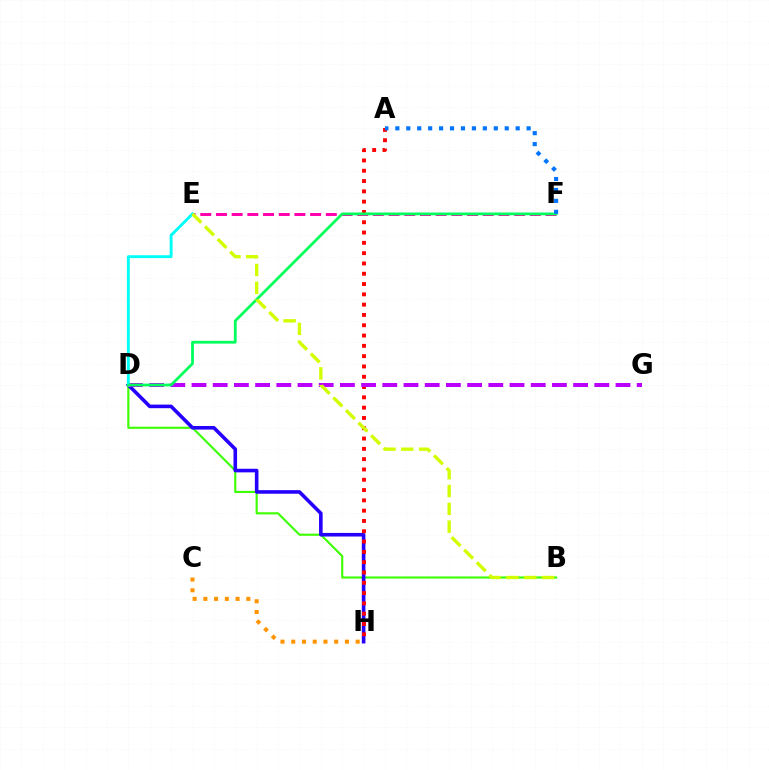{('C', 'H'): [{'color': '#ff9400', 'line_style': 'dotted', 'thickness': 2.92}], ('B', 'D'): [{'color': '#3dff00', 'line_style': 'solid', 'thickness': 1.53}], ('E', 'F'): [{'color': '#ff00ac', 'line_style': 'dashed', 'thickness': 2.13}], ('D', 'H'): [{'color': '#2500ff', 'line_style': 'solid', 'thickness': 2.59}], ('A', 'H'): [{'color': '#ff0000', 'line_style': 'dotted', 'thickness': 2.8}], ('D', 'G'): [{'color': '#b900ff', 'line_style': 'dashed', 'thickness': 2.88}], ('D', 'E'): [{'color': '#00fff6', 'line_style': 'solid', 'thickness': 2.08}], ('D', 'F'): [{'color': '#00ff5c', 'line_style': 'solid', 'thickness': 1.99}], ('A', 'F'): [{'color': '#0074ff', 'line_style': 'dotted', 'thickness': 2.97}], ('B', 'E'): [{'color': '#d1ff00', 'line_style': 'dashed', 'thickness': 2.42}]}